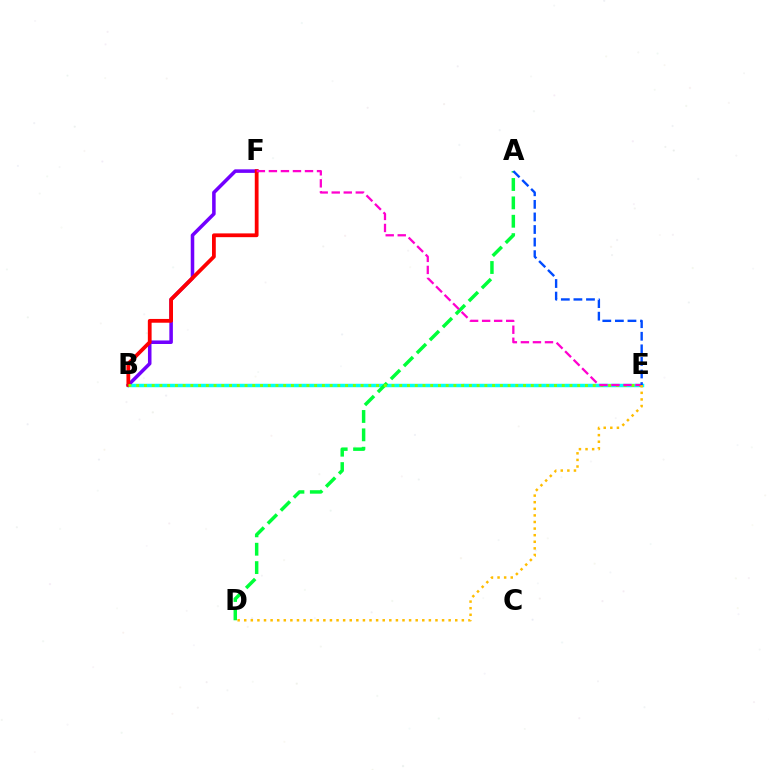{('B', 'E'): [{'color': '#00fff6', 'line_style': 'solid', 'thickness': 2.49}, {'color': '#84ff00', 'line_style': 'dotted', 'thickness': 2.1}], ('B', 'F'): [{'color': '#7200ff', 'line_style': 'solid', 'thickness': 2.55}, {'color': '#ff0000', 'line_style': 'solid', 'thickness': 2.72}], ('A', 'D'): [{'color': '#00ff39', 'line_style': 'dashed', 'thickness': 2.5}], ('E', 'F'): [{'color': '#ff00cf', 'line_style': 'dashed', 'thickness': 1.63}], ('D', 'E'): [{'color': '#ffbd00', 'line_style': 'dotted', 'thickness': 1.79}], ('A', 'E'): [{'color': '#004bff', 'line_style': 'dashed', 'thickness': 1.71}]}